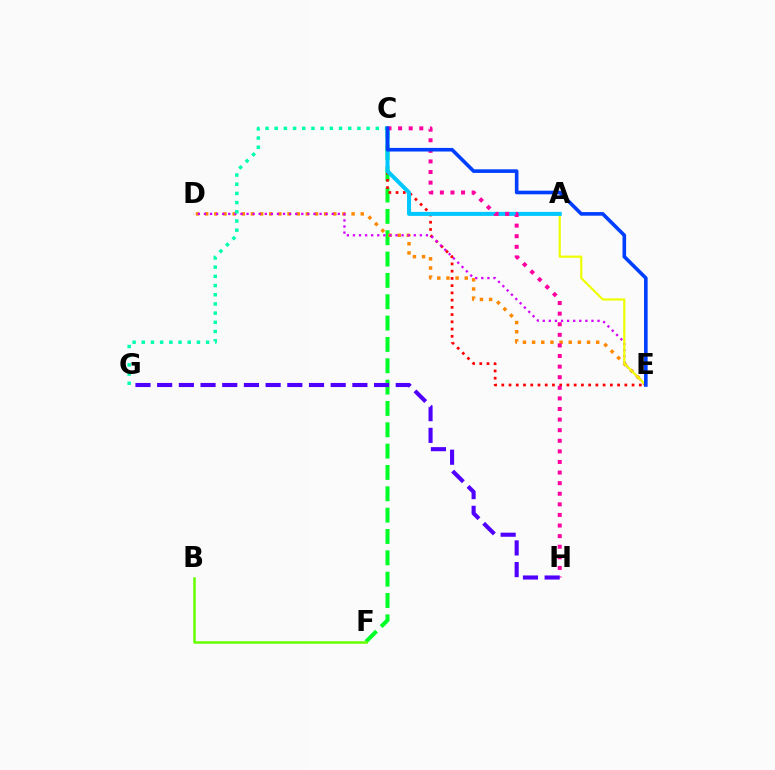{('C', 'F'): [{'color': '#00ff27', 'line_style': 'dashed', 'thickness': 2.9}], ('C', 'E'): [{'color': '#ff0000', 'line_style': 'dotted', 'thickness': 1.97}, {'color': '#003fff', 'line_style': 'solid', 'thickness': 2.6}], ('D', 'E'): [{'color': '#ff8800', 'line_style': 'dotted', 'thickness': 2.49}, {'color': '#d600ff', 'line_style': 'dotted', 'thickness': 1.65}], ('A', 'E'): [{'color': '#eeff00', 'line_style': 'solid', 'thickness': 1.59}], ('C', 'G'): [{'color': '#00ffaf', 'line_style': 'dotted', 'thickness': 2.5}], ('A', 'C'): [{'color': '#00c7ff', 'line_style': 'solid', 'thickness': 2.89}], ('C', 'H'): [{'color': '#ff00a0', 'line_style': 'dotted', 'thickness': 2.88}], ('G', 'H'): [{'color': '#4f00ff', 'line_style': 'dashed', 'thickness': 2.95}], ('B', 'F'): [{'color': '#66ff00', 'line_style': 'solid', 'thickness': 1.83}]}